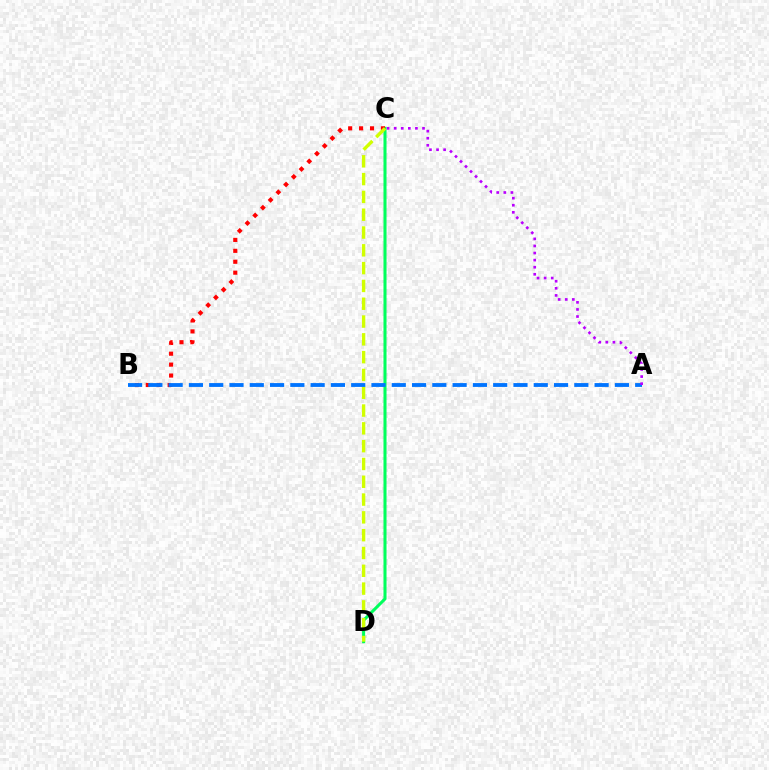{('C', 'D'): [{'color': '#00ff5c', 'line_style': 'solid', 'thickness': 2.19}, {'color': '#d1ff00', 'line_style': 'dashed', 'thickness': 2.42}], ('B', 'C'): [{'color': '#ff0000', 'line_style': 'dotted', 'thickness': 2.97}], ('A', 'B'): [{'color': '#0074ff', 'line_style': 'dashed', 'thickness': 2.76}], ('A', 'C'): [{'color': '#b900ff', 'line_style': 'dotted', 'thickness': 1.92}]}